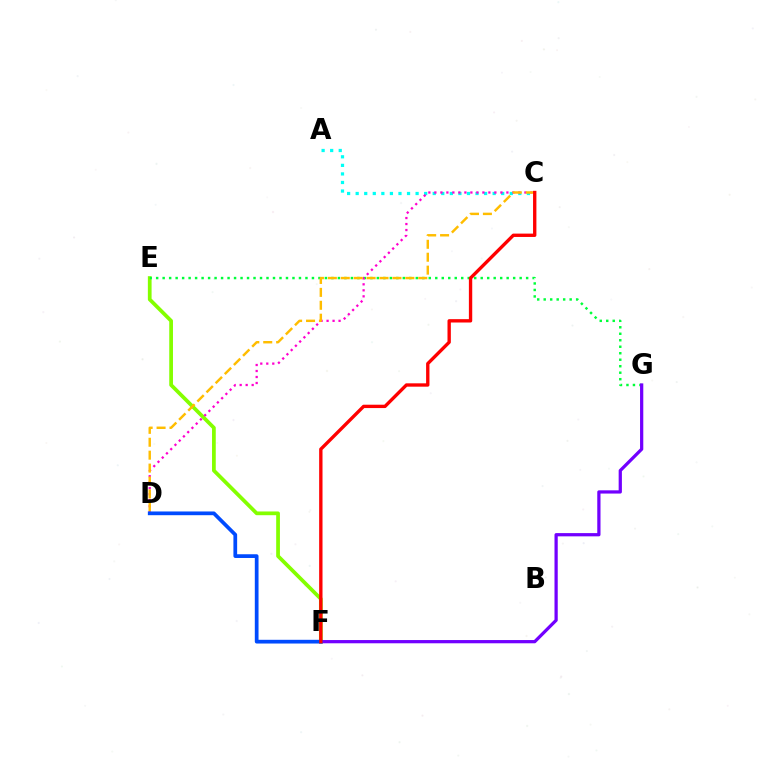{('A', 'C'): [{'color': '#00fff6', 'line_style': 'dotted', 'thickness': 2.33}], ('E', 'F'): [{'color': '#84ff00', 'line_style': 'solid', 'thickness': 2.69}], ('E', 'G'): [{'color': '#00ff39', 'line_style': 'dotted', 'thickness': 1.76}], ('F', 'G'): [{'color': '#7200ff', 'line_style': 'solid', 'thickness': 2.33}], ('C', 'D'): [{'color': '#ff00cf', 'line_style': 'dotted', 'thickness': 1.63}, {'color': '#ffbd00', 'line_style': 'dashed', 'thickness': 1.75}], ('D', 'F'): [{'color': '#004bff', 'line_style': 'solid', 'thickness': 2.68}], ('C', 'F'): [{'color': '#ff0000', 'line_style': 'solid', 'thickness': 2.41}]}